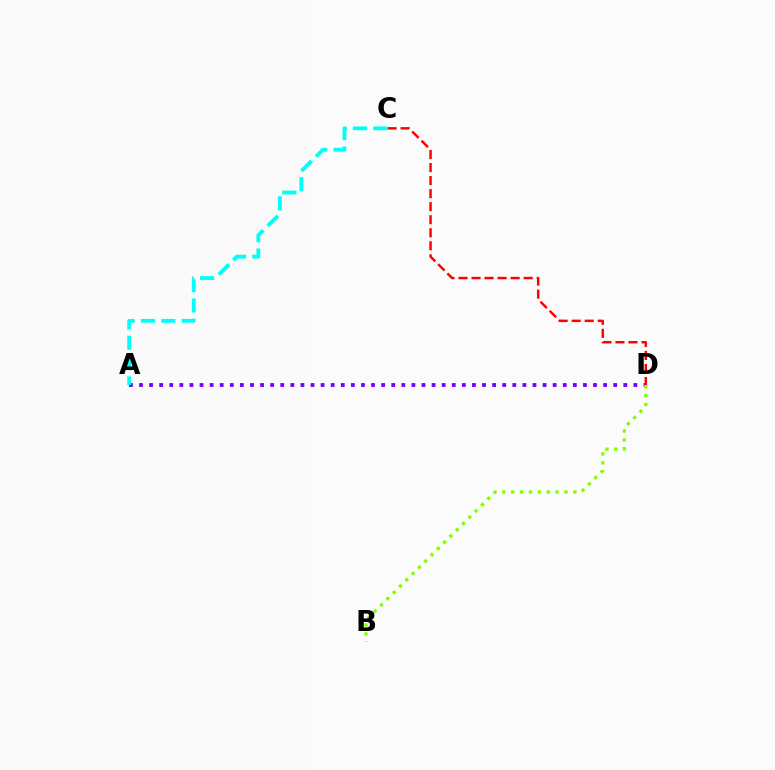{('A', 'D'): [{'color': '#7200ff', 'line_style': 'dotted', 'thickness': 2.74}], ('C', 'D'): [{'color': '#ff0000', 'line_style': 'dashed', 'thickness': 1.77}], ('B', 'D'): [{'color': '#84ff00', 'line_style': 'dotted', 'thickness': 2.41}], ('A', 'C'): [{'color': '#00fff6', 'line_style': 'dashed', 'thickness': 2.77}]}